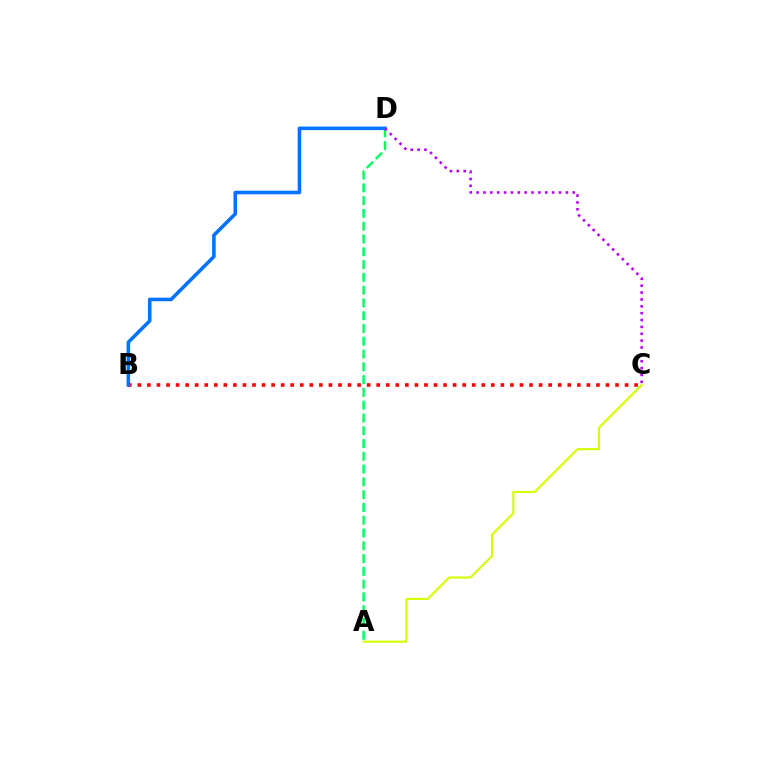{('B', 'C'): [{'color': '#ff0000', 'line_style': 'dotted', 'thickness': 2.6}], ('A', 'D'): [{'color': '#00ff5c', 'line_style': 'dashed', 'thickness': 1.74}], ('B', 'D'): [{'color': '#0074ff', 'line_style': 'solid', 'thickness': 2.57}], ('A', 'C'): [{'color': '#d1ff00', 'line_style': 'solid', 'thickness': 1.5}], ('C', 'D'): [{'color': '#b900ff', 'line_style': 'dotted', 'thickness': 1.87}]}